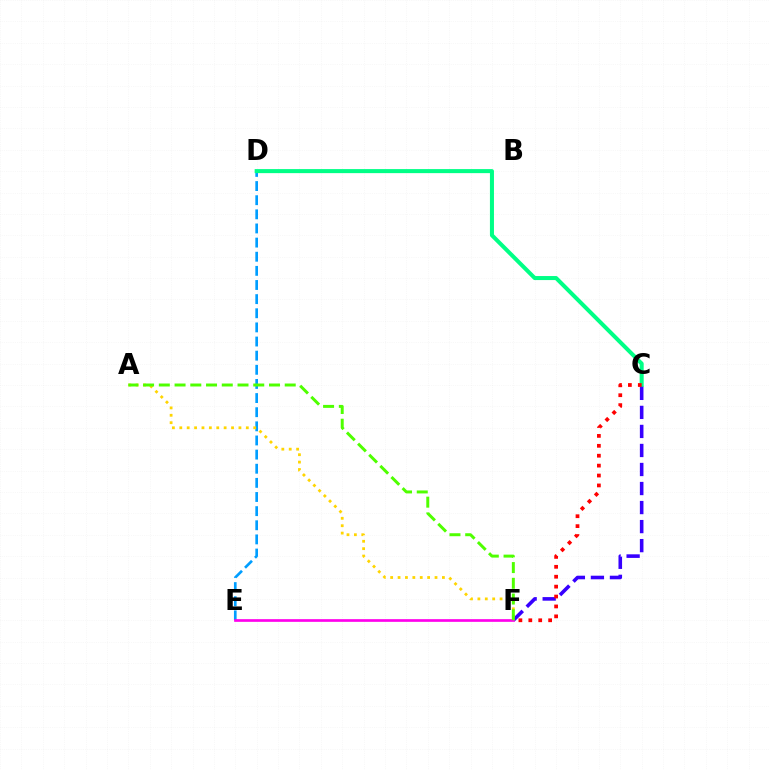{('D', 'E'): [{'color': '#009eff', 'line_style': 'dashed', 'thickness': 1.92}], ('C', 'D'): [{'color': '#00ff86', 'line_style': 'solid', 'thickness': 2.9}], ('C', 'F'): [{'color': '#3700ff', 'line_style': 'dashed', 'thickness': 2.59}, {'color': '#ff0000', 'line_style': 'dotted', 'thickness': 2.69}], ('E', 'F'): [{'color': '#ff00ed', 'line_style': 'solid', 'thickness': 1.93}], ('A', 'F'): [{'color': '#ffd500', 'line_style': 'dotted', 'thickness': 2.01}, {'color': '#4fff00', 'line_style': 'dashed', 'thickness': 2.14}]}